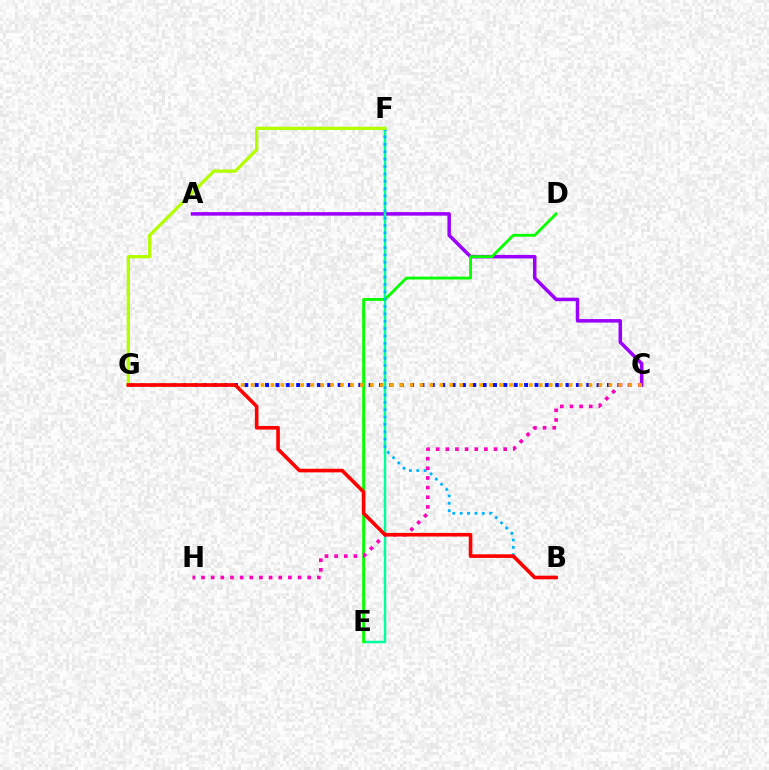{('A', 'C'): [{'color': '#9b00ff', 'line_style': 'solid', 'thickness': 2.53}], ('E', 'F'): [{'color': '#00ff9d', 'line_style': 'solid', 'thickness': 1.79}], ('D', 'E'): [{'color': '#08ff00', 'line_style': 'solid', 'thickness': 2.04}], ('B', 'F'): [{'color': '#00b5ff', 'line_style': 'dotted', 'thickness': 2.0}], ('F', 'G'): [{'color': '#b3ff00', 'line_style': 'solid', 'thickness': 2.35}], ('C', 'G'): [{'color': '#0010ff', 'line_style': 'dotted', 'thickness': 2.81}, {'color': '#ffa500', 'line_style': 'dotted', 'thickness': 2.7}], ('C', 'H'): [{'color': '#ff00bd', 'line_style': 'dotted', 'thickness': 2.62}], ('B', 'G'): [{'color': '#ff0000', 'line_style': 'solid', 'thickness': 2.61}]}